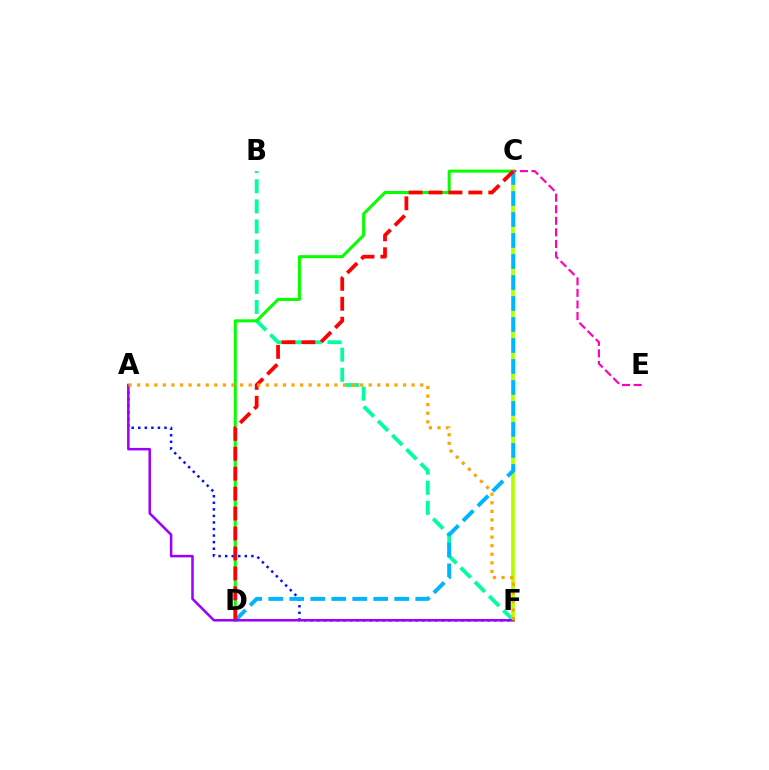{('B', 'F'): [{'color': '#00ff9d', 'line_style': 'dashed', 'thickness': 2.73}], ('C', 'D'): [{'color': '#08ff00', 'line_style': 'solid', 'thickness': 2.18}, {'color': '#00b5ff', 'line_style': 'dashed', 'thickness': 2.85}, {'color': '#ff0000', 'line_style': 'dashed', 'thickness': 2.71}], ('C', 'F'): [{'color': '#b3ff00', 'line_style': 'solid', 'thickness': 2.66}], ('A', 'F'): [{'color': '#0010ff', 'line_style': 'dotted', 'thickness': 1.78}, {'color': '#9b00ff', 'line_style': 'solid', 'thickness': 1.81}, {'color': '#ffa500', 'line_style': 'dotted', 'thickness': 2.33}], ('C', 'E'): [{'color': '#ff00bd', 'line_style': 'dashed', 'thickness': 1.57}]}